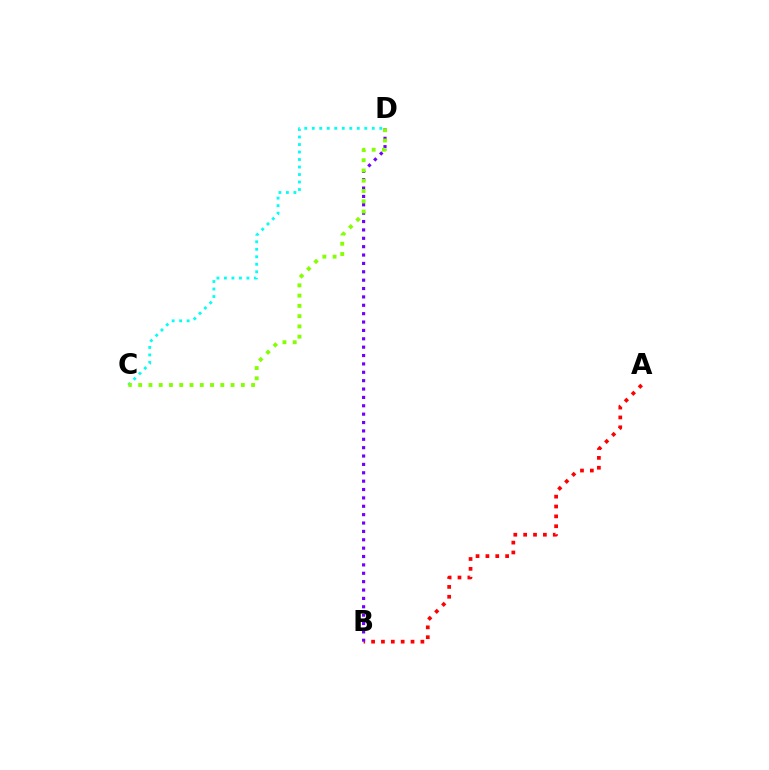{('C', 'D'): [{'color': '#00fff6', 'line_style': 'dotted', 'thickness': 2.04}, {'color': '#84ff00', 'line_style': 'dotted', 'thickness': 2.79}], ('A', 'B'): [{'color': '#ff0000', 'line_style': 'dotted', 'thickness': 2.68}], ('B', 'D'): [{'color': '#7200ff', 'line_style': 'dotted', 'thickness': 2.28}]}